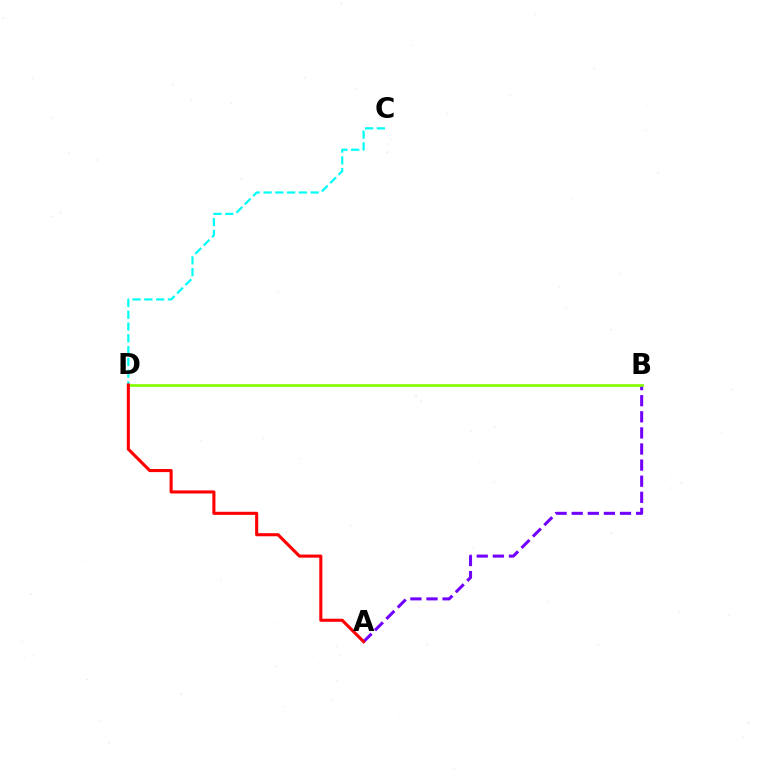{('C', 'D'): [{'color': '#00fff6', 'line_style': 'dashed', 'thickness': 1.6}], ('A', 'B'): [{'color': '#7200ff', 'line_style': 'dashed', 'thickness': 2.19}], ('B', 'D'): [{'color': '#84ff00', 'line_style': 'solid', 'thickness': 1.93}], ('A', 'D'): [{'color': '#ff0000', 'line_style': 'solid', 'thickness': 2.22}]}